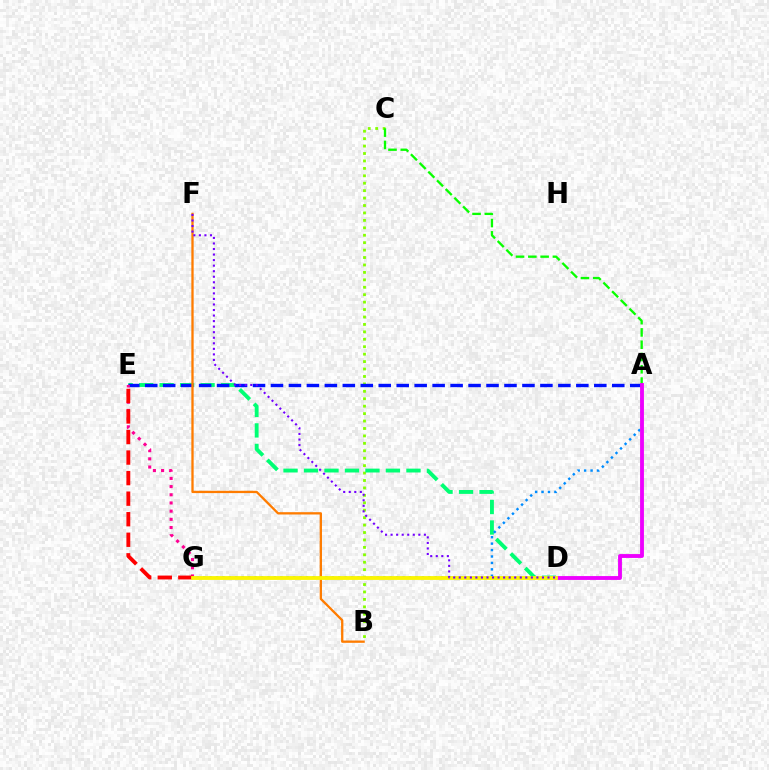{('B', 'C'): [{'color': '#84ff00', 'line_style': 'dotted', 'thickness': 2.02}], ('D', 'E'): [{'color': '#00ff74', 'line_style': 'dashed', 'thickness': 2.78}], ('D', 'G'): [{'color': '#00fff6', 'line_style': 'solid', 'thickness': 1.61}, {'color': '#fcf500', 'line_style': 'solid', 'thickness': 2.74}], ('A', 'C'): [{'color': '#08ff00', 'line_style': 'dashed', 'thickness': 1.67}], ('A', 'G'): [{'color': '#008cff', 'line_style': 'dotted', 'thickness': 1.75}], ('A', 'E'): [{'color': '#0010ff', 'line_style': 'dashed', 'thickness': 2.44}], ('B', 'F'): [{'color': '#ff7c00', 'line_style': 'solid', 'thickness': 1.66}], ('E', 'G'): [{'color': '#ff0094', 'line_style': 'dotted', 'thickness': 2.22}, {'color': '#ff0000', 'line_style': 'dashed', 'thickness': 2.79}], ('A', 'D'): [{'color': '#ee00ff', 'line_style': 'solid', 'thickness': 2.77}], ('D', 'F'): [{'color': '#7200ff', 'line_style': 'dotted', 'thickness': 1.51}]}